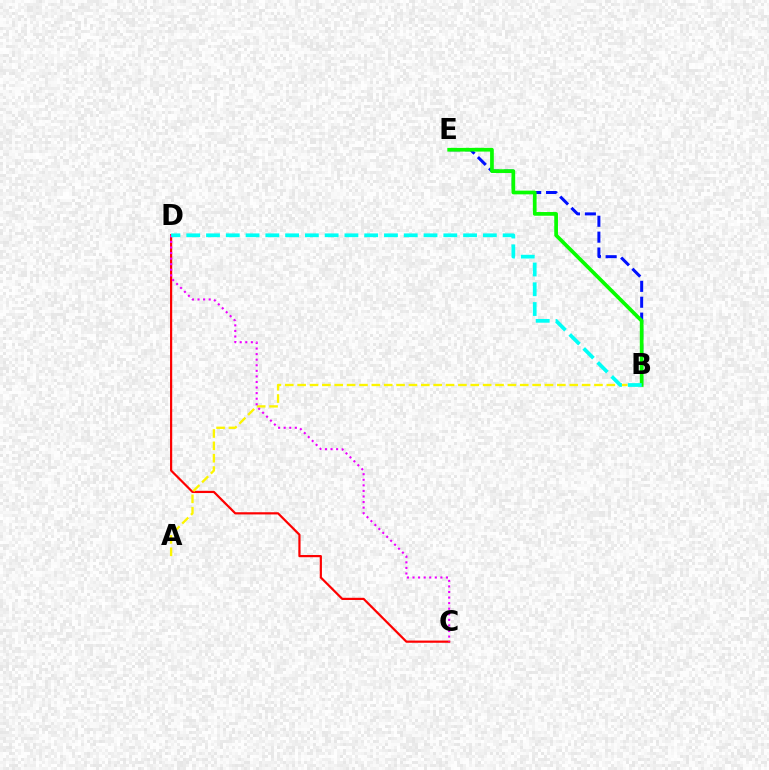{('C', 'D'): [{'color': '#ff0000', 'line_style': 'solid', 'thickness': 1.58}, {'color': '#ee00ff', 'line_style': 'dotted', 'thickness': 1.51}], ('A', 'B'): [{'color': '#fcf500', 'line_style': 'dashed', 'thickness': 1.68}], ('B', 'E'): [{'color': '#0010ff', 'line_style': 'dashed', 'thickness': 2.16}, {'color': '#08ff00', 'line_style': 'solid', 'thickness': 2.67}], ('B', 'D'): [{'color': '#00fff6', 'line_style': 'dashed', 'thickness': 2.69}]}